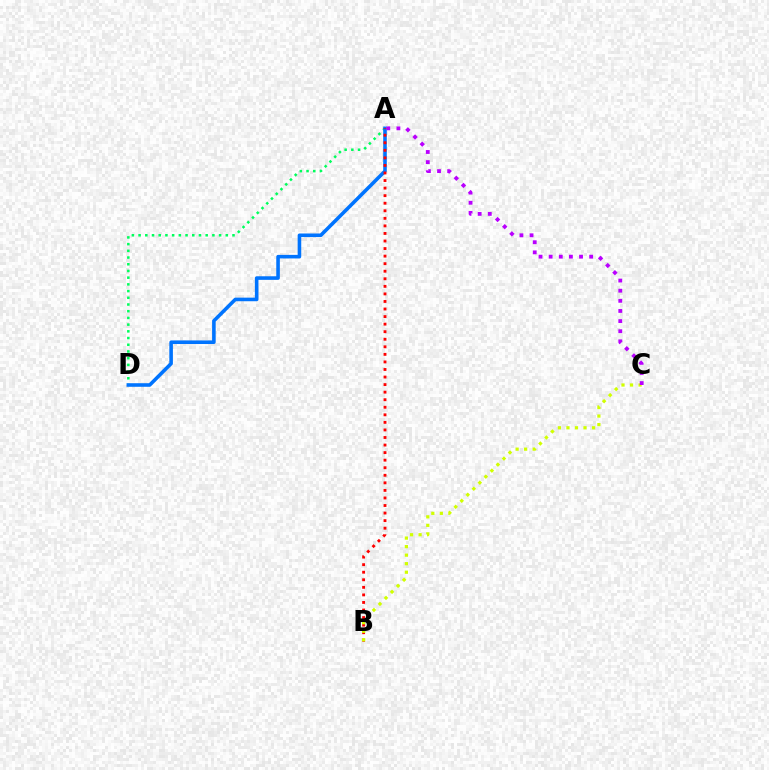{('A', 'D'): [{'color': '#00ff5c', 'line_style': 'dotted', 'thickness': 1.82}, {'color': '#0074ff', 'line_style': 'solid', 'thickness': 2.58}], ('A', 'B'): [{'color': '#ff0000', 'line_style': 'dotted', 'thickness': 2.05}], ('B', 'C'): [{'color': '#d1ff00', 'line_style': 'dotted', 'thickness': 2.32}], ('A', 'C'): [{'color': '#b900ff', 'line_style': 'dotted', 'thickness': 2.75}]}